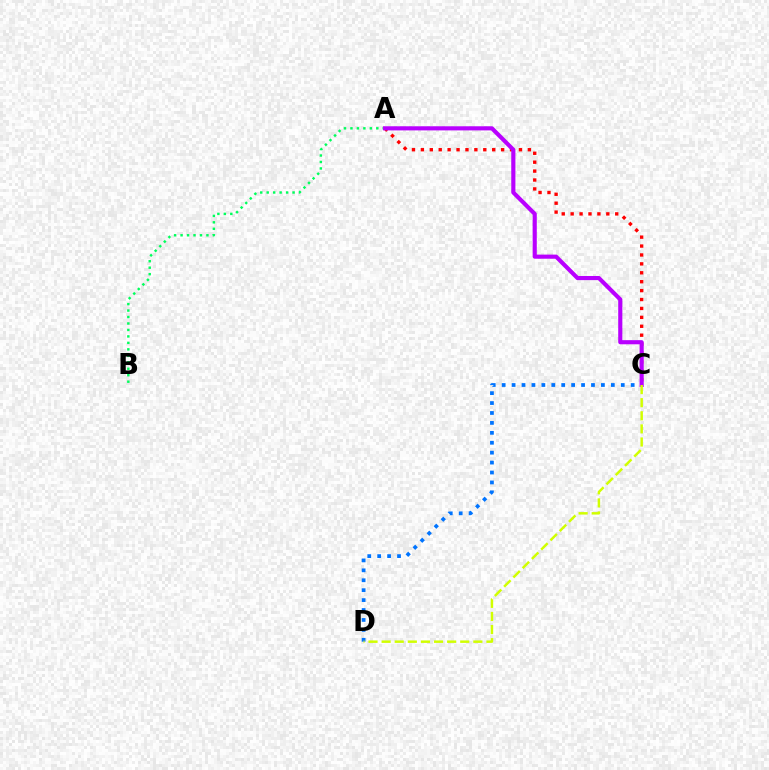{('A', 'B'): [{'color': '#00ff5c', 'line_style': 'dotted', 'thickness': 1.76}], ('A', 'C'): [{'color': '#ff0000', 'line_style': 'dotted', 'thickness': 2.42}, {'color': '#b900ff', 'line_style': 'solid', 'thickness': 2.97}], ('C', 'D'): [{'color': '#0074ff', 'line_style': 'dotted', 'thickness': 2.7}, {'color': '#d1ff00', 'line_style': 'dashed', 'thickness': 1.78}]}